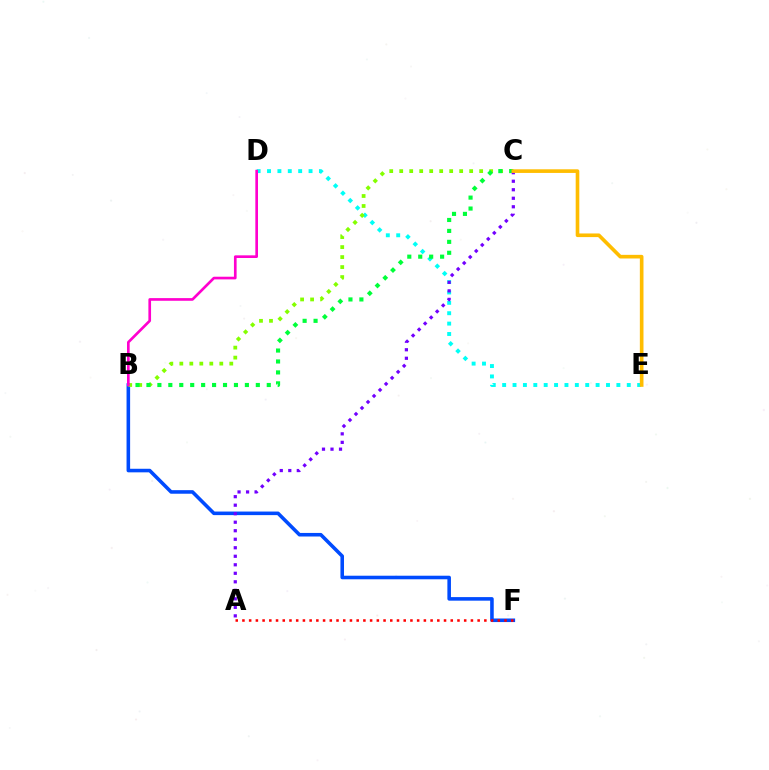{('B', 'F'): [{'color': '#004bff', 'line_style': 'solid', 'thickness': 2.57}], ('D', 'E'): [{'color': '#00fff6', 'line_style': 'dotted', 'thickness': 2.82}], ('B', 'C'): [{'color': '#84ff00', 'line_style': 'dotted', 'thickness': 2.72}, {'color': '#00ff39', 'line_style': 'dotted', 'thickness': 2.97}], ('A', 'F'): [{'color': '#ff0000', 'line_style': 'dotted', 'thickness': 1.83}], ('A', 'C'): [{'color': '#7200ff', 'line_style': 'dotted', 'thickness': 2.31}], ('B', 'D'): [{'color': '#ff00cf', 'line_style': 'solid', 'thickness': 1.92}], ('C', 'E'): [{'color': '#ffbd00', 'line_style': 'solid', 'thickness': 2.62}]}